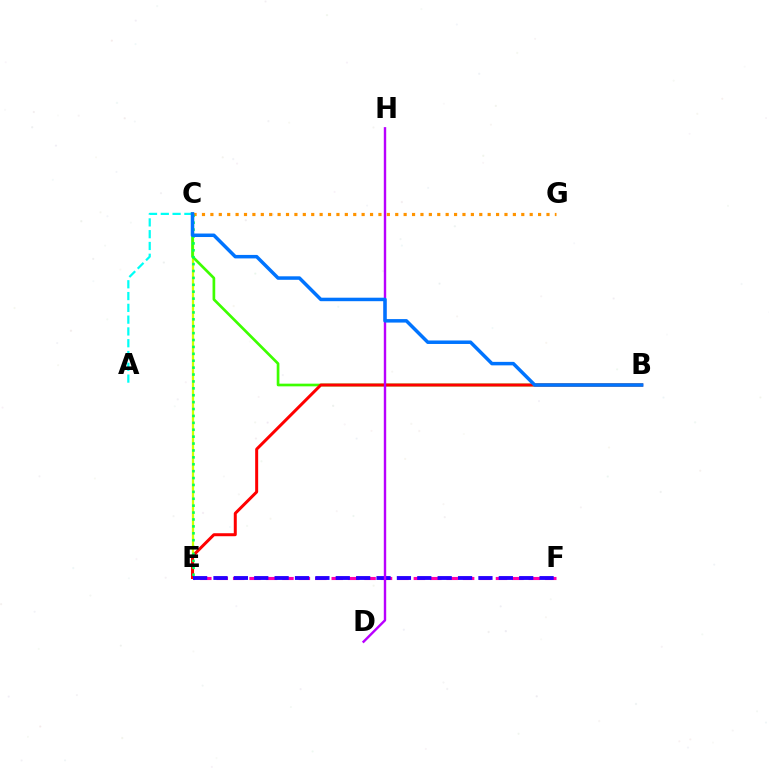{('C', 'E'): [{'color': '#d1ff00', 'line_style': 'solid', 'thickness': 1.63}, {'color': '#00ff5c', 'line_style': 'dotted', 'thickness': 1.88}], ('B', 'C'): [{'color': '#3dff00', 'line_style': 'solid', 'thickness': 1.93}, {'color': '#0074ff', 'line_style': 'solid', 'thickness': 2.51}], ('C', 'G'): [{'color': '#ff9400', 'line_style': 'dotted', 'thickness': 2.28}], ('A', 'C'): [{'color': '#00fff6', 'line_style': 'dashed', 'thickness': 1.6}], ('E', 'F'): [{'color': '#ff00ac', 'line_style': 'dashed', 'thickness': 2.23}, {'color': '#2500ff', 'line_style': 'dashed', 'thickness': 2.77}], ('B', 'E'): [{'color': '#ff0000', 'line_style': 'solid', 'thickness': 2.15}], ('D', 'H'): [{'color': '#b900ff', 'line_style': 'solid', 'thickness': 1.73}]}